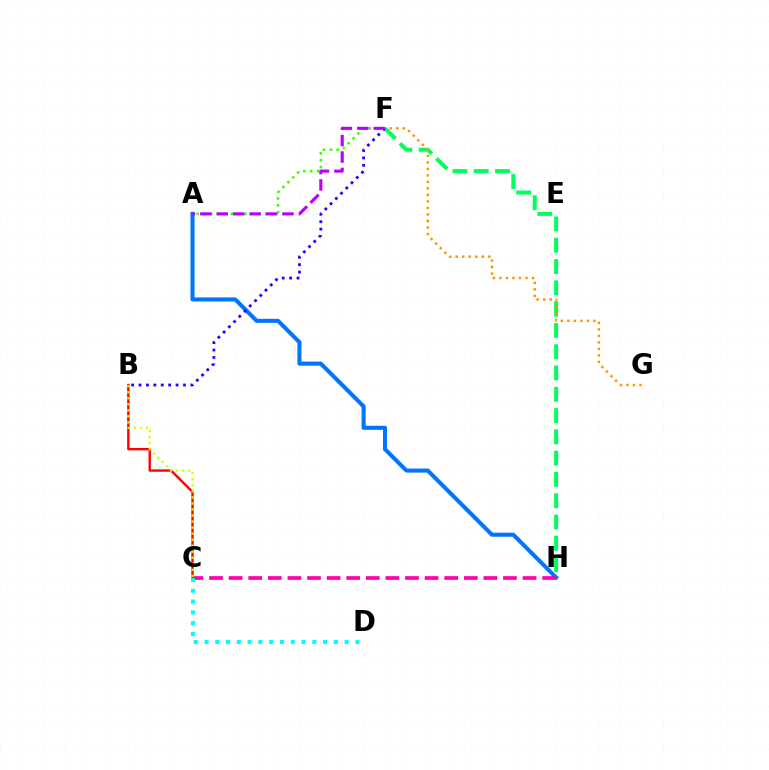{('A', 'H'): [{'color': '#0074ff', 'line_style': 'solid', 'thickness': 2.92}], ('A', 'F'): [{'color': '#3dff00', 'line_style': 'dotted', 'thickness': 1.86}, {'color': '#b900ff', 'line_style': 'dashed', 'thickness': 2.23}], ('C', 'H'): [{'color': '#ff00ac', 'line_style': 'dashed', 'thickness': 2.66}], ('F', 'H'): [{'color': '#00ff5c', 'line_style': 'dashed', 'thickness': 2.89}], ('B', 'C'): [{'color': '#ff0000', 'line_style': 'solid', 'thickness': 1.72}, {'color': '#d1ff00', 'line_style': 'dotted', 'thickness': 1.64}], ('B', 'F'): [{'color': '#2500ff', 'line_style': 'dotted', 'thickness': 2.01}], ('F', 'G'): [{'color': '#ff9400', 'line_style': 'dotted', 'thickness': 1.77}], ('C', 'D'): [{'color': '#00fff6', 'line_style': 'dotted', 'thickness': 2.93}]}